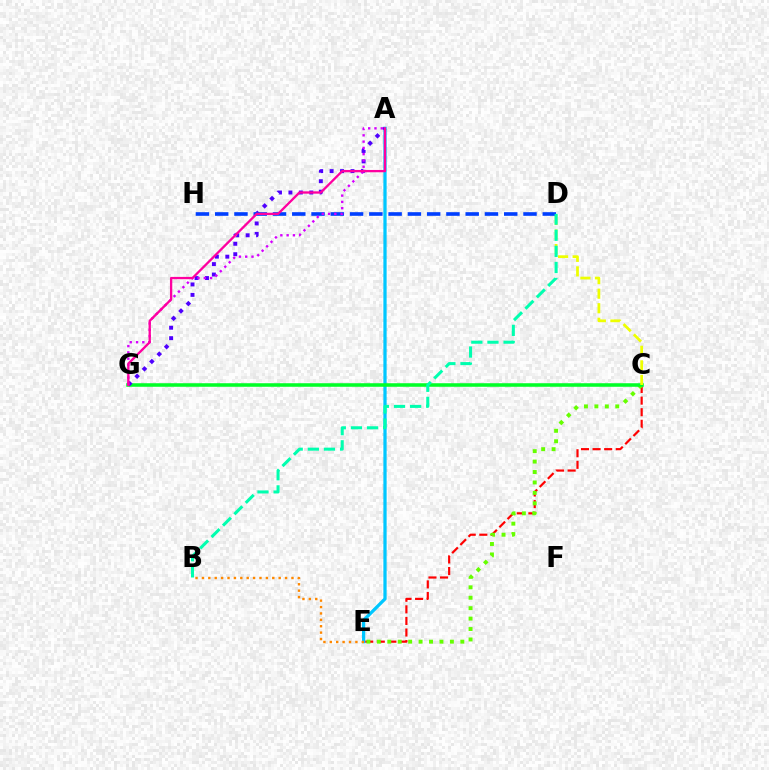{('C', 'E'): [{'color': '#ff0000', 'line_style': 'dashed', 'thickness': 1.57}, {'color': '#66ff00', 'line_style': 'dotted', 'thickness': 2.83}], ('A', 'E'): [{'color': '#00c7ff', 'line_style': 'solid', 'thickness': 2.34}], ('C', 'G'): [{'color': '#00ff27', 'line_style': 'solid', 'thickness': 2.55}], ('C', 'D'): [{'color': '#eeff00', 'line_style': 'dashed', 'thickness': 1.98}], ('A', 'G'): [{'color': '#4f00ff', 'line_style': 'dotted', 'thickness': 2.83}, {'color': '#d600ff', 'line_style': 'dotted', 'thickness': 1.71}, {'color': '#ff00a0', 'line_style': 'solid', 'thickness': 1.66}], ('D', 'H'): [{'color': '#003fff', 'line_style': 'dashed', 'thickness': 2.62}], ('B', 'E'): [{'color': '#ff8800', 'line_style': 'dotted', 'thickness': 1.74}], ('B', 'D'): [{'color': '#00ffaf', 'line_style': 'dashed', 'thickness': 2.19}]}